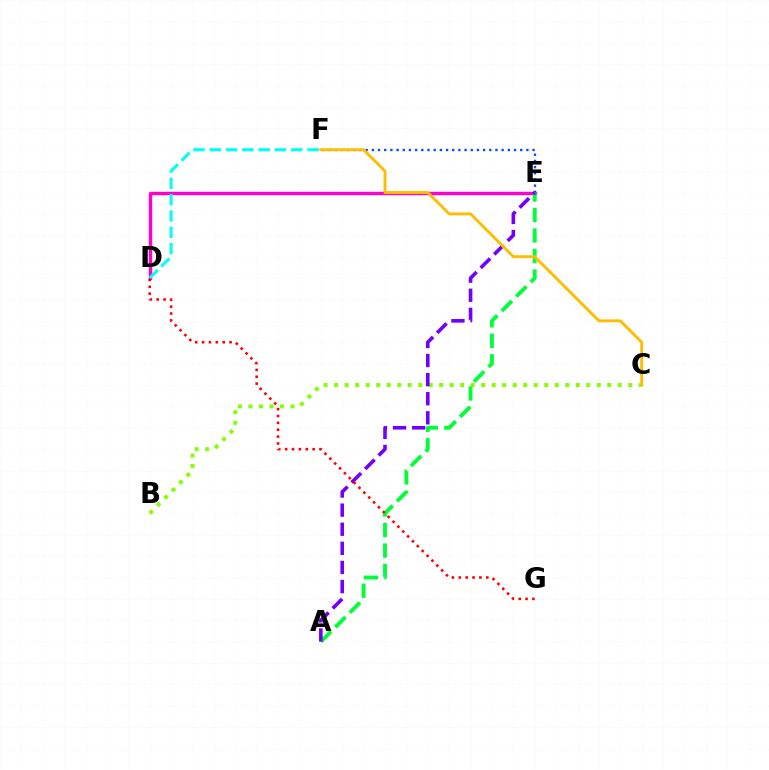{('D', 'E'): [{'color': '#ff00cf', 'line_style': 'solid', 'thickness': 2.45}], ('B', 'C'): [{'color': '#84ff00', 'line_style': 'dotted', 'thickness': 2.85}], ('E', 'F'): [{'color': '#004bff', 'line_style': 'dotted', 'thickness': 1.68}], ('D', 'F'): [{'color': '#00fff6', 'line_style': 'dashed', 'thickness': 2.22}], ('A', 'E'): [{'color': '#00ff39', 'line_style': 'dashed', 'thickness': 2.79}, {'color': '#7200ff', 'line_style': 'dashed', 'thickness': 2.6}], ('C', 'F'): [{'color': '#ffbd00', 'line_style': 'solid', 'thickness': 2.08}], ('D', 'G'): [{'color': '#ff0000', 'line_style': 'dotted', 'thickness': 1.87}]}